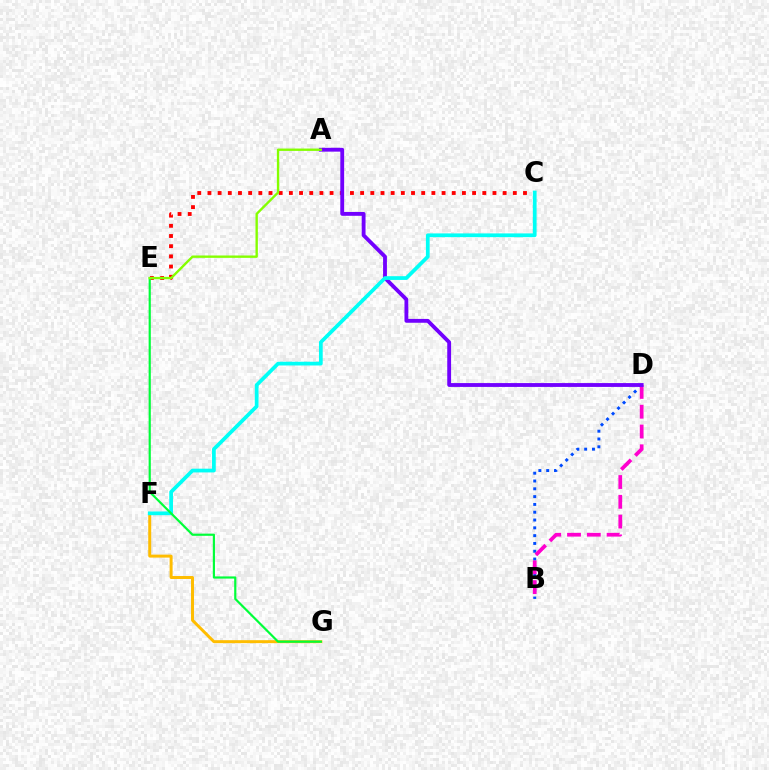{('C', 'E'): [{'color': '#ff0000', 'line_style': 'dotted', 'thickness': 2.77}], ('B', 'D'): [{'color': '#004bff', 'line_style': 'dotted', 'thickness': 2.12}, {'color': '#ff00cf', 'line_style': 'dashed', 'thickness': 2.69}], ('F', 'G'): [{'color': '#ffbd00', 'line_style': 'solid', 'thickness': 2.14}], ('A', 'D'): [{'color': '#7200ff', 'line_style': 'solid', 'thickness': 2.76}], ('C', 'F'): [{'color': '#00fff6', 'line_style': 'solid', 'thickness': 2.69}], ('E', 'G'): [{'color': '#00ff39', 'line_style': 'solid', 'thickness': 1.57}], ('A', 'E'): [{'color': '#84ff00', 'line_style': 'solid', 'thickness': 1.71}]}